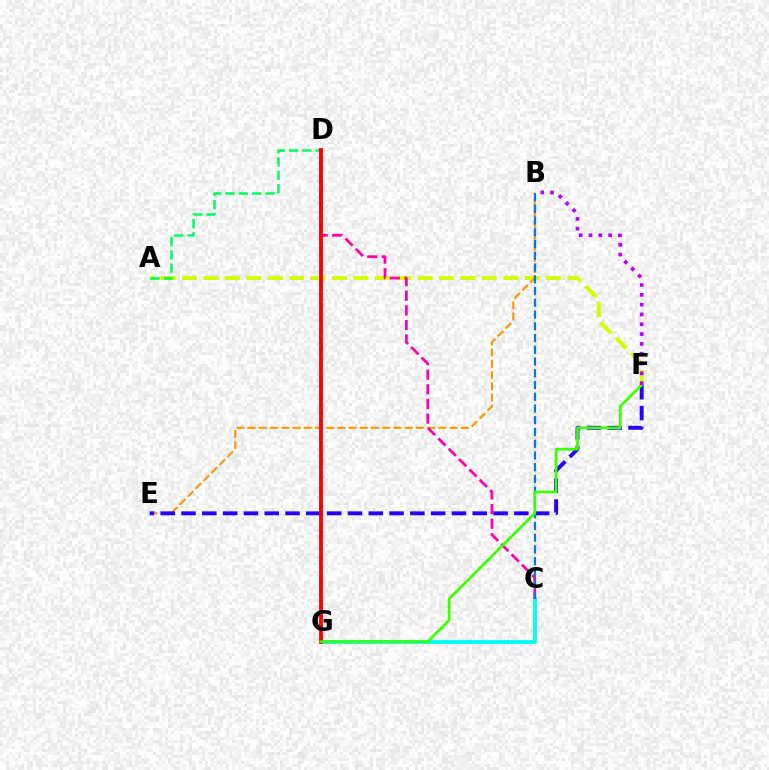{('A', 'F'): [{'color': '#d1ff00', 'line_style': 'dashed', 'thickness': 2.91}], ('B', 'E'): [{'color': '#ff9400', 'line_style': 'dashed', 'thickness': 1.52}], ('E', 'F'): [{'color': '#2500ff', 'line_style': 'dashed', 'thickness': 2.83}], ('C', 'G'): [{'color': '#00fff6', 'line_style': 'solid', 'thickness': 2.74}], ('A', 'D'): [{'color': '#00ff5c', 'line_style': 'dashed', 'thickness': 1.81}], ('C', 'D'): [{'color': '#ff00ac', 'line_style': 'dashed', 'thickness': 1.99}], ('D', 'G'): [{'color': '#ff0000', 'line_style': 'solid', 'thickness': 2.76}], ('B', 'C'): [{'color': '#0074ff', 'line_style': 'dashed', 'thickness': 1.6}], ('F', 'G'): [{'color': '#3dff00', 'line_style': 'solid', 'thickness': 1.96}], ('B', 'F'): [{'color': '#b900ff', 'line_style': 'dotted', 'thickness': 2.67}]}